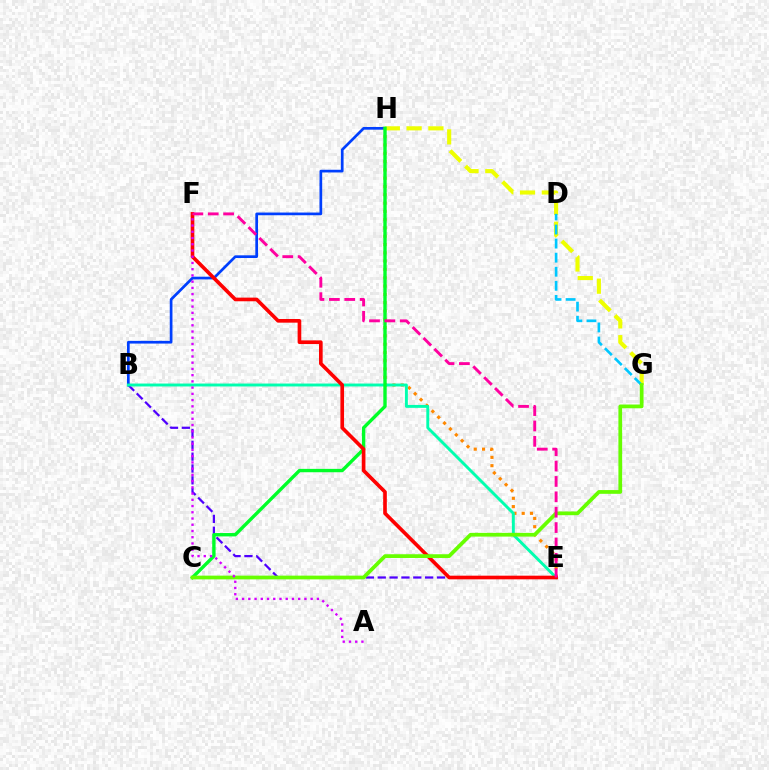{('B', 'E'): [{'color': '#4f00ff', 'line_style': 'dashed', 'thickness': 1.61}, {'color': '#00ffaf', 'line_style': 'solid', 'thickness': 2.1}], ('B', 'H'): [{'color': '#003fff', 'line_style': 'solid', 'thickness': 1.95}], ('E', 'H'): [{'color': '#ff8800', 'line_style': 'dotted', 'thickness': 2.25}], ('G', 'H'): [{'color': '#eeff00', 'line_style': 'dashed', 'thickness': 2.96}], ('C', 'H'): [{'color': '#00ff27', 'line_style': 'solid', 'thickness': 2.43}], ('E', 'F'): [{'color': '#ff0000', 'line_style': 'solid', 'thickness': 2.63}, {'color': '#ff00a0', 'line_style': 'dashed', 'thickness': 2.09}], ('D', 'G'): [{'color': '#00c7ff', 'line_style': 'dashed', 'thickness': 1.91}], ('C', 'G'): [{'color': '#66ff00', 'line_style': 'solid', 'thickness': 2.69}], ('A', 'F'): [{'color': '#d600ff', 'line_style': 'dotted', 'thickness': 1.69}]}